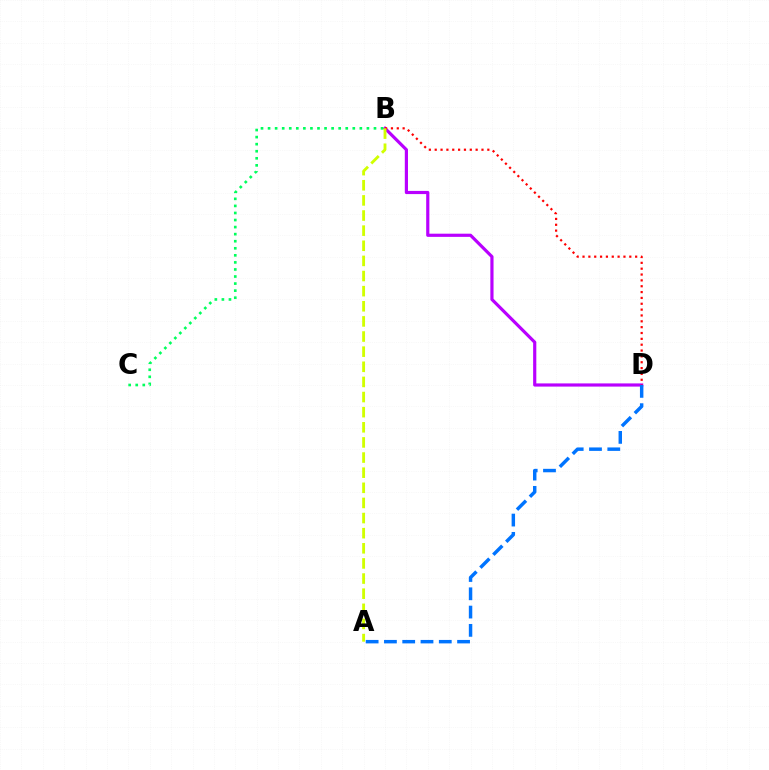{('B', 'D'): [{'color': '#b900ff', 'line_style': 'solid', 'thickness': 2.29}, {'color': '#ff0000', 'line_style': 'dotted', 'thickness': 1.59}], ('B', 'C'): [{'color': '#00ff5c', 'line_style': 'dotted', 'thickness': 1.92}], ('A', 'D'): [{'color': '#0074ff', 'line_style': 'dashed', 'thickness': 2.48}], ('A', 'B'): [{'color': '#d1ff00', 'line_style': 'dashed', 'thickness': 2.05}]}